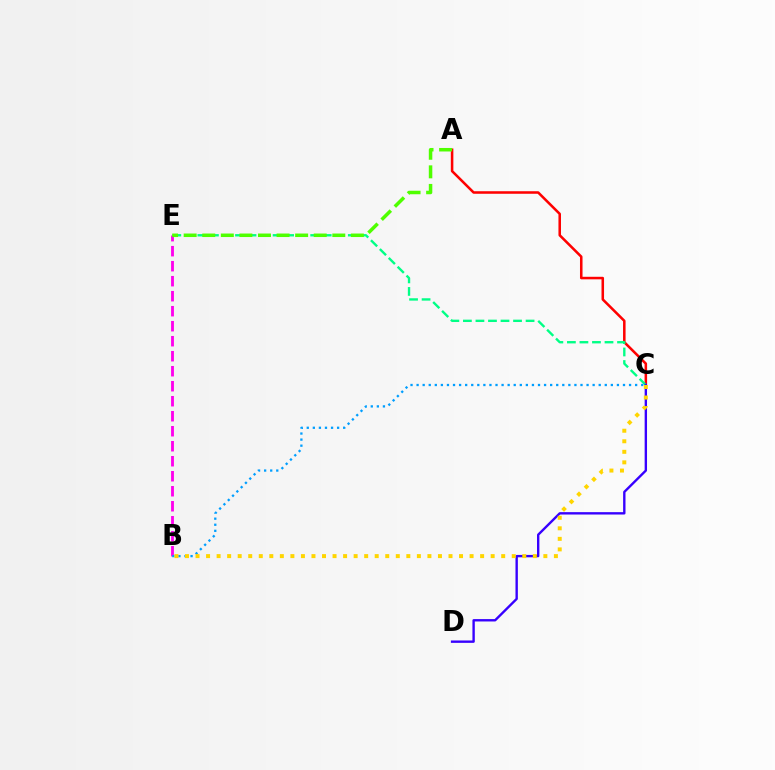{('A', 'C'): [{'color': '#ff0000', 'line_style': 'solid', 'thickness': 1.83}], ('C', 'E'): [{'color': '#00ff86', 'line_style': 'dashed', 'thickness': 1.7}], ('B', 'E'): [{'color': '#ff00ed', 'line_style': 'dashed', 'thickness': 2.04}], ('C', 'D'): [{'color': '#3700ff', 'line_style': 'solid', 'thickness': 1.71}], ('B', 'C'): [{'color': '#009eff', 'line_style': 'dotted', 'thickness': 1.65}, {'color': '#ffd500', 'line_style': 'dotted', 'thickness': 2.86}], ('A', 'E'): [{'color': '#4fff00', 'line_style': 'dashed', 'thickness': 2.52}]}